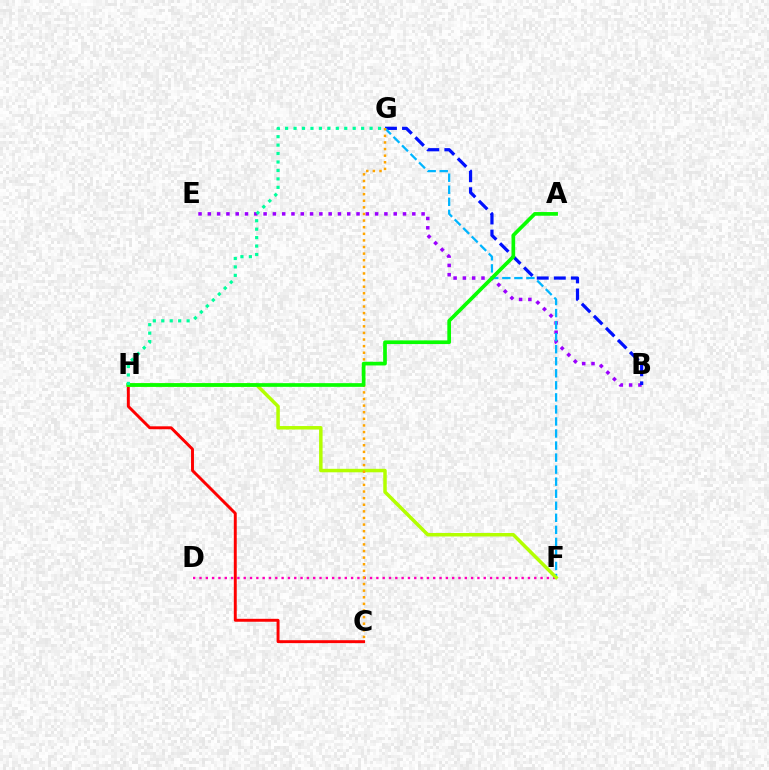{('B', 'E'): [{'color': '#9b00ff', 'line_style': 'dotted', 'thickness': 2.53}], ('B', 'G'): [{'color': '#0010ff', 'line_style': 'dashed', 'thickness': 2.32}], ('F', 'G'): [{'color': '#00b5ff', 'line_style': 'dashed', 'thickness': 1.64}], ('D', 'F'): [{'color': '#ff00bd', 'line_style': 'dotted', 'thickness': 1.72}], ('C', 'H'): [{'color': '#ff0000', 'line_style': 'solid', 'thickness': 2.11}], ('F', 'H'): [{'color': '#b3ff00', 'line_style': 'solid', 'thickness': 2.51}], ('C', 'G'): [{'color': '#ffa500', 'line_style': 'dotted', 'thickness': 1.8}], ('A', 'H'): [{'color': '#08ff00', 'line_style': 'solid', 'thickness': 2.65}], ('G', 'H'): [{'color': '#00ff9d', 'line_style': 'dotted', 'thickness': 2.3}]}